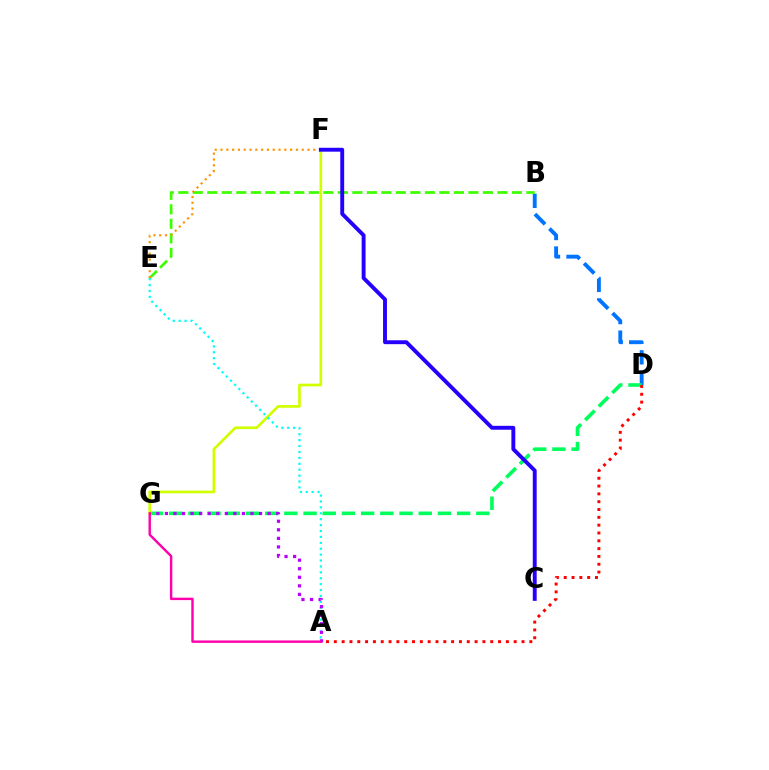{('B', 'D'): [{'color': '#0074ff', 'line_style': 'dashed', 'thickness': 2.79}], ('D', 'G'): [{'color': '#00ff5c', 'line_style': 'dashed', 'thickness': 2.61}], ('F', 'G'): [{'color': '#d1ff00', 'line_style': 'solid', 'thickness': 1.94}], ('B', 'E'): [{'color': '#3dff00', 'line_style': 'dashed', 'thickness': 1.97}], ('A', 'E'): [{'color': '#00fff6', 'line_style': 'dotted', 'thickness': 1.6}], ('E', 'F'): [{'color': '#ff9400', 'line_style': 'dotted', 'thickness': 1.58}], ('A', 'G'): [{'color': '#b900ff', 'line_style': 'dotted', 'thickness': 2.33}, {'color': '#ff00ac', 'line_style': 'solid', 'thickness': 1.75}], ('A', 'D'): [{'color': '#ff0000', 'line_style': 'dotted', 'thickness': 2.12}], ('C', 'F'): [{'color': '#2500ff', 'line_style': 'solid', 'thickness': 2.81}]}